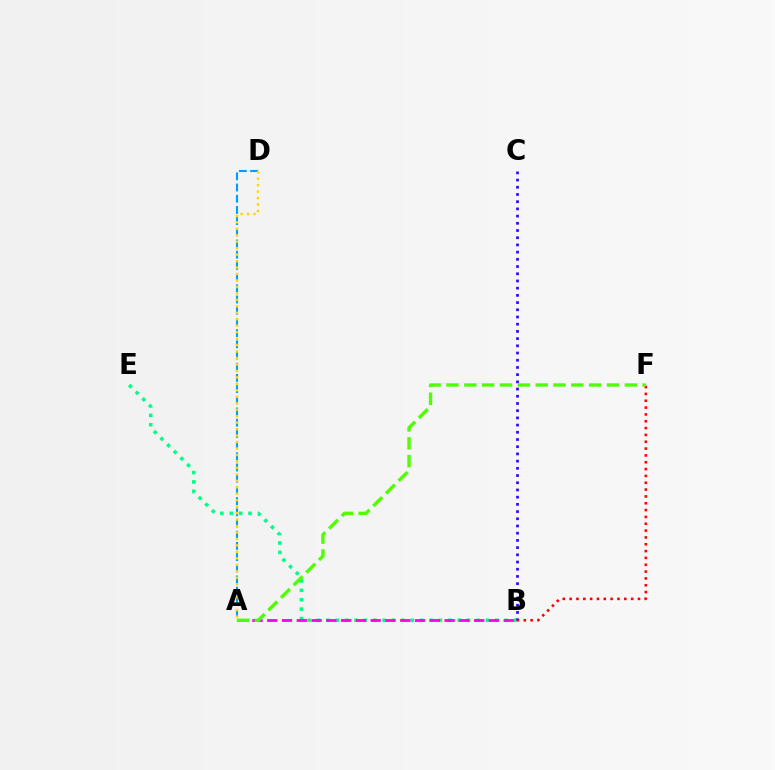{('B', 'E'): [{'color': '#00ff86', 'line_style': 'dotted', 'thickness': 2.55}], ('B', 'C'): [{'color': '#3700ff', 'line_style': 'dotted', 'thickness': 1.96}], ('B', 'F'): [{'color': '#ff0000', 'line_style': 'dotted', 'thickness': 1.86}], ('A', 'D'): [{'color': '#009eff', 'line_style': 'dashed', 'thickness': 1.52}, {'color': '#ffd500', 'line_style': 'dotted', 'thickness': 1.76}], ('A', 'B'): [{'color': '#ff00ed', 'line_style': 'dashed', 'thickness': 2.01}], ('A', 'F'): [{'color': '#4fff00', 'line_style': 'dashed', 'thickness': 2.42}]}